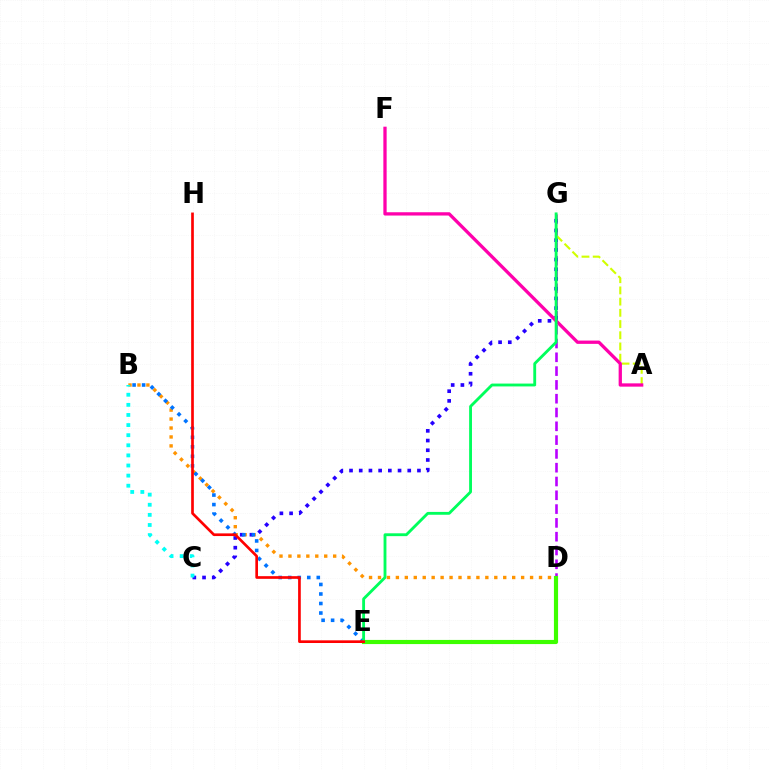{('B', 'D'): [{'color': '#ff9400', 'line_style': 'dotted', 'thickness': 2.43}], ('D', 'G'): [{'color': '#b900ff', 'line_style': 'dashed', 'thickness': 1.87}], ('C', 'G'): [{'color': '#2500ff', 'line_style': 'dotted', 'thickness': 2.64}], ('B', 'E'): [{'color': '#0074ff', 'line_style': 'dotted', 'thickness': 2.59}], ('A', 'G'): [{'color': '#d1ff00', 'line_style': 'dashed', 'thickness': 1.52}], ('D', 'E'): [{'color': '#3dff00', 'line_style': 'solid', 'thickness': 2.99}], ('A', 'F'): [{'color': '#ff00ac', 'line_style': 'solid', 'thickness': 2.37}], ('E', 'G'): [{'color': '#00ff5c', 'line_style': 'solid', 'thickness': 2.05}], ('E', 'H'): [{'color': '#ff0000', 'line_style': 'solid', 'thickness': 1.93}], ('B', 'C'): [{'color': '#00fff6', 'line_style': 'dotted', 'thickness': 2.75}]}